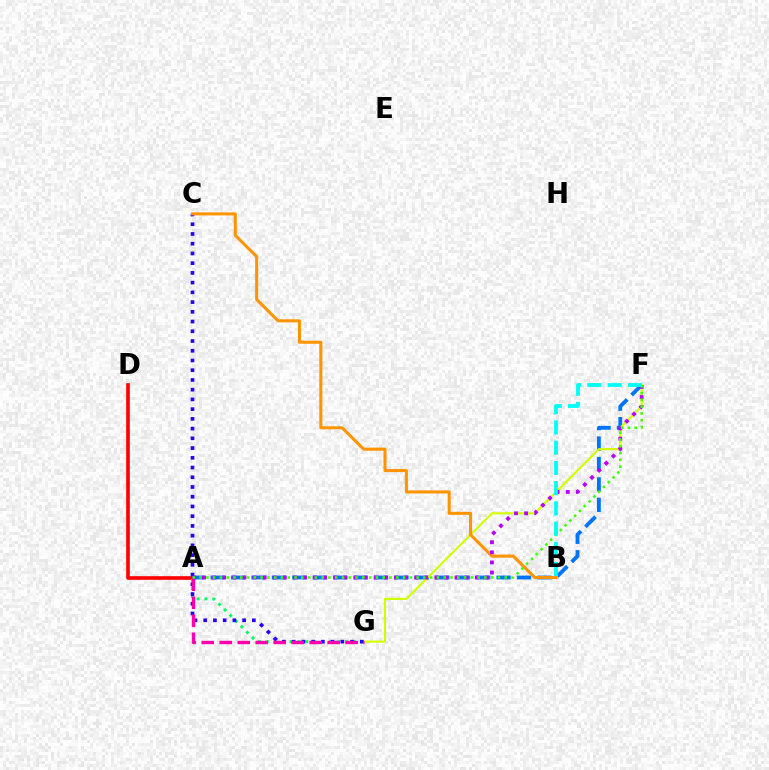{('A', 'D'): [{'color': '#ff0000', 'line_style': 'solid', 'thickness': 2.62}], ('A', 'F'): [{'color': '#0074ff', 'line_style': 'dashed', 'thickness': 2.77}, {'color': '#b900ff', 'line_style': 'dotted', 'thickness': 2.74}, {'color': '#3dff00', 'line_style': 'dotted', 'thickness': 1.84}], ('F', 'G'): [{'color': '#d1ff00', 'line_style': 'solid', 'thickness': 1.54}], ('A', 'G'): [{'color': '#00ff5c', 'line_style': 'dotted', 'thickness': 2.15}, {'color': '#ff00ac', 'line_style': 'dashed', 'thickness': 2.44}], ('C', 'G'): [{'color': '#2500ff', 'line_style': 'dotted', 'thickness': 2.64}], ('B', 'C'): [{'color': '#ff9400', 'line_style': 'solid', 'thickness': 2.2}], ('B', 'F'): [{'color': '#00fff6', 'line_style': 'dashed', 'thickness': 2.75}]}